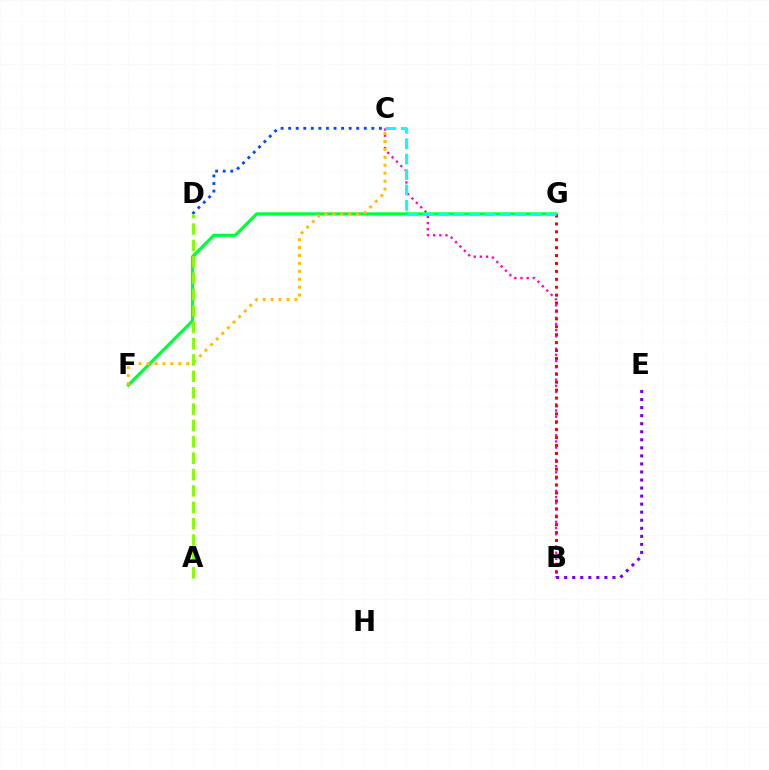{('B', 'C'): [{'color': '#ff00cf', 'line_style': 'dotted', 'thickness': 1.68}], ('C', 'D'): [{'color': '#004bff', 'line_style': 'dotted', 'thickness': 2.05}], ('F', 'G'): [{'color': '#00ff39', 'line_style': 'solid', 'thickness': 2.29}], ('C', 'F'): [{'color': '#ffbd00', 'line_style': 'dotted', 'thickness': 2.15}], ('B', 'G'): [{'color': '#ff0000', 'line_style': 'dotted', 'thickness': 2.15}], ('A', 'D'): [{'color': '#84ff00', 'line_style': 'dashed', 'thickness': 2.22}], ('C', 'G'): [{'color': '#00fff6', 'line_style': 'dashed', 'thickness': 2.1}], ('B', 'E'): [{'color': '#7200ff', 'line_style': 'dotted', 'thickness': 2.19}]}